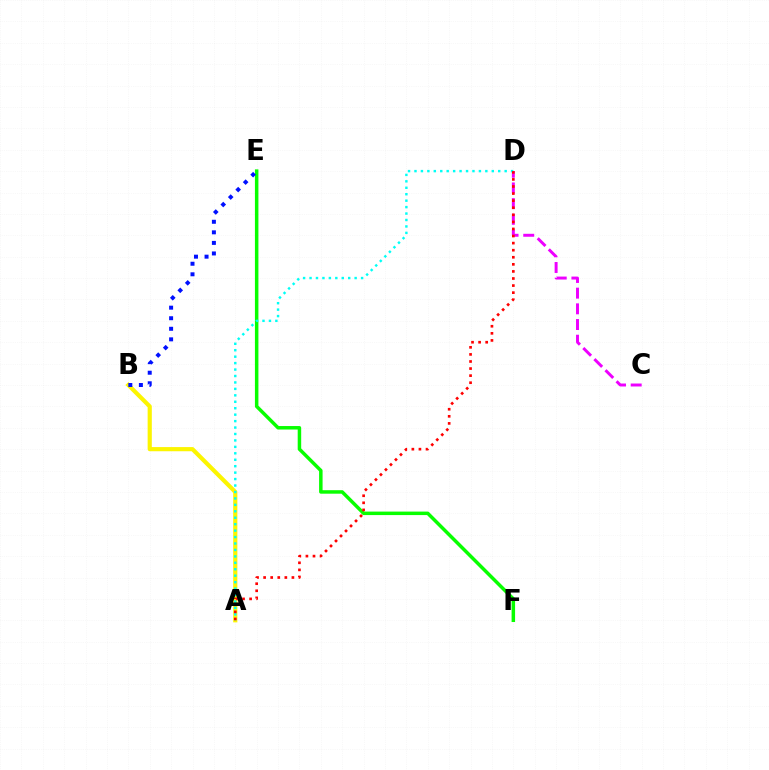{('E', 'F'): [{'color': '#08ff00', 'line_style': 'solid', 'thickness': 2.51}], ('C', 'D'): [{'color': '#ee00ff', 'line_style': 'dashed', 'thickness': 2.13}], ('A', 'B'): [{'color': '#fcf500', 'line_style': 'solid', 'thickness': 3.0}], ('A', 'D'): [{'color': '#00fff6', 'line_style': 'dotted', 'thickness': 1.75}, {'color': '#ff0000', 'line_style': 'dotted', 'thickness': 1.92}], ('B', 'E'): [{'color': '#0010ff', 'line_style': 'dotted', 'thickness': 2.87}]}